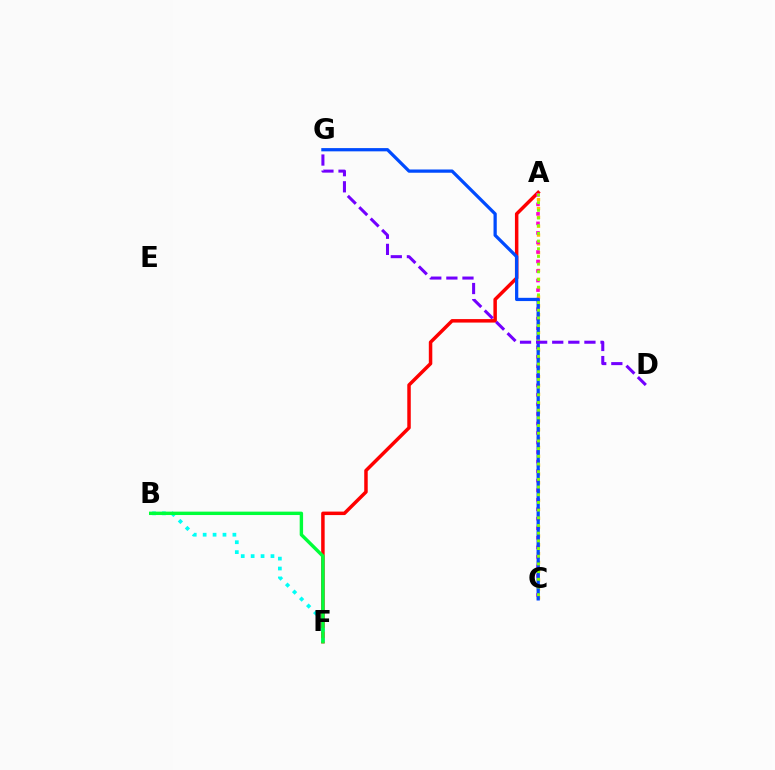{('A', 'F'): [{'color': '#ff0000', 'line_style': 'solid', 'thickness': 2.51}], ('B', 'F'): [{'color': '#00fff6', 'line_style': 'dotted', 'thickness': 2.69}, {'color': '#00ff39', 'line_style': 'solid', 'thickness': 2.45}], ('A', 'C'): [{'color': '#ffbd00', 'line_style': 'dotted', 'thickness': 2.4}, {'color': '#ff00cf', 'line_style': 'dotted', 'thickness': 2.59}, {'color': '#84ff00', 'line_style': 'dotted', 'thickness': 2.09}], ('C', 'G'): [{'color': '#004bff', 'line_style': 'solid', 'thickness': 2.34}], ('D', 'G'): [{'color': '#7200ff', 'line_style': 'dashed', 'thickness': 2.19}]}